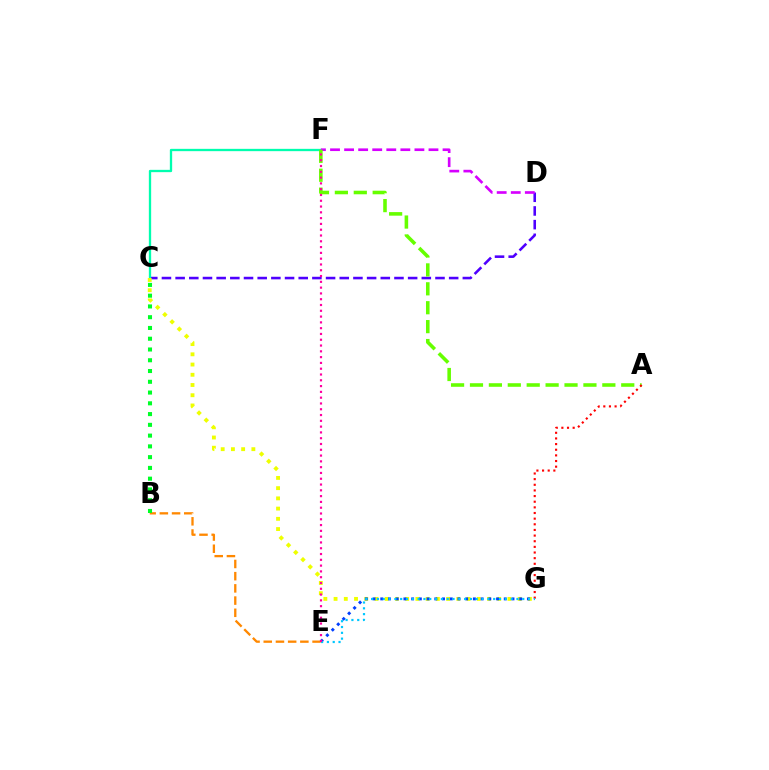{('C', 'D'): [{'color': '#4f00ff', 'line_style': 'dashed', 'thickness': 1.86}], ('B', 'E'): [{'color': '#ff8800', 'line_style': 'dashed', 'thickness': 1.66}], ('C', 'F'): [{'color': '#00ffaf', 'line_style': 'solid', 'thickness': 1.67}], ('C', 'G'): [{'color': '#eeff00', 'line_style': 'dotted', 'thickness': 2.78}], ('D', 'F'): [{'color': '#d600ff', 'line_style': 'dashed', 'thickness': 1.91}], ('A', 'F'): [{'color': '#66ff00', 'line_style': 'dashed', 'thickness': 2.57}], ('E', 'G'): [{'color': '#003fff', 'line_style': 'dotted', 'thickness': 2.1}, {'color': '#00c7ff', 'line_style': 'dotted', 'thickness': 1.58}], ('A', 'G'): [{'color': '#ff0000', 'line_style': 'dotted', 'thickness': 1.53}], ('B', 'C'): [{'color': '#00ff27', 'line_style': 'dotted', 'thickness': 2.92}], ('E', 'F'): [{'color': '#ff00a0', 'line_style': 'dotted', 'thickness': 1.57}]}